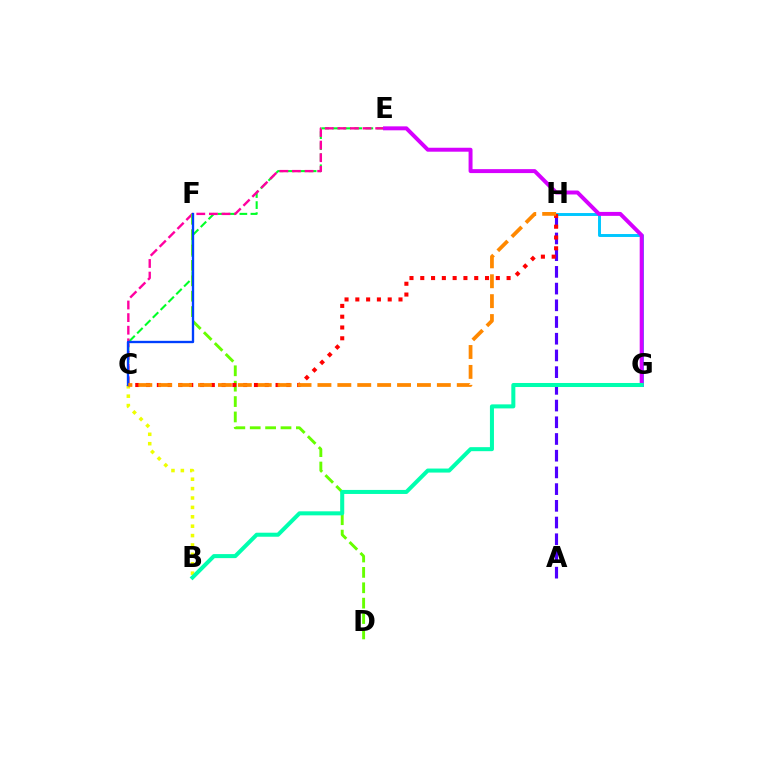{('C', 'E'): [{'color': '#00ff27', 'line_style': 'dashed', 'thickness': 1.5}, {'color': '#ff00a0', 'line_style': 'dashed', 'thickness': 1.71}], ('B', 'C'): [{'color': '#eeff00', 'line_style': 'dotted', 'thickness': 2.55}], ('A', 'H'): [{'color': '#4f00ff', 'line_style': 'dashed', 'thickness': 2.27}], ('D', 'F'): [{'color': '#66ff00', 'line_style': 'dashed', 'thickness': 2.09}], ('C', 'F'): [{'color': '#003fff', 'line_style': 'solid', 'thickness': 1.69}], ('G', 'H'): [{'color': '#00c7ff', 'line_style': 'solid', 'thickness': 2.11}], ('C', 'H'): [{'color': '#ff0000', 'line_style': 'dotted', 'thickness': 2.93}, {'color': '#ff8800', 'line_style': 'dashed', 'thickness': 2.7}], ('E', 'G'): [{'color': '#d600ff', 'line_style': 'solid', 'thickness': 2.85}], ('B', 'G'): [{'color': '#00ffaf', 'line_style': 'solid', 'thickness': 2.9}]}